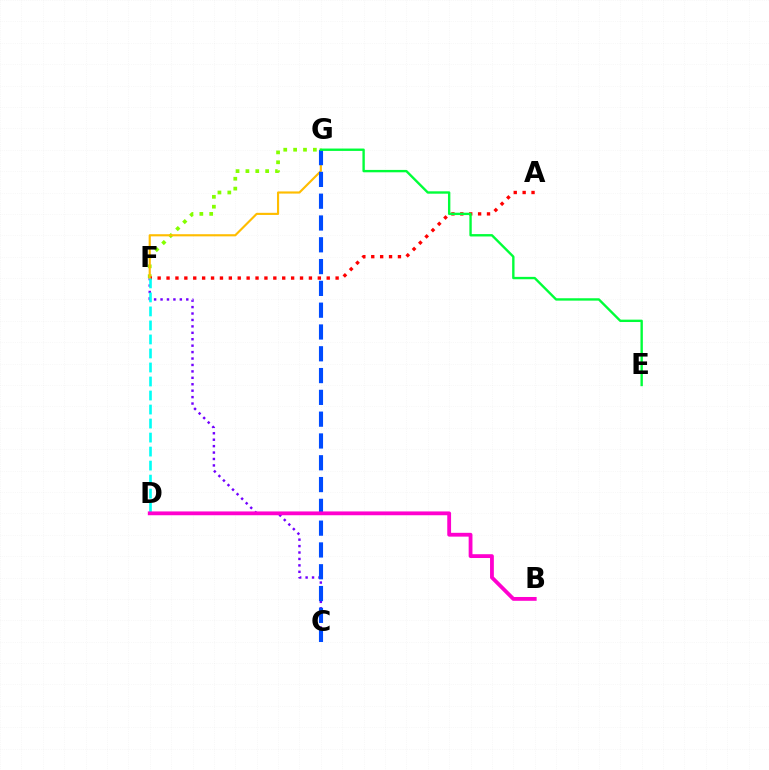{('F', 'G'): [{'color': '#84ff00', 'line_style': 'dotted', 'thickness': 2.68}, {'color': '#ffbd00', 'line_style': 'solid', 'thickness': 1.55}], ('C', 'F'): [{'color': '#7200ff', 'line_style': 'dotted', 'thickness': 1.75}], ('A', 'F'): [{'color': '#ff0000', 'line_style': 'dotted', 'thickness': 2.42}], ('C', 'G'): [{'color': '#004bff', 'line_style': 'dashed', 'thickness': 2.96}], ('D', 'F'): [{'color': '#00fff6', 'line_style': 'dashed', 'thickness': 1.9}], ('E', 'G'): [{'color': '#00ff39', 'line_style': 'solid', 'thickness': 1.71}], ('B', 'D'): [{'color': '#ff00cf', 'line_style': 'solid', 'thickness': 2.74}]}